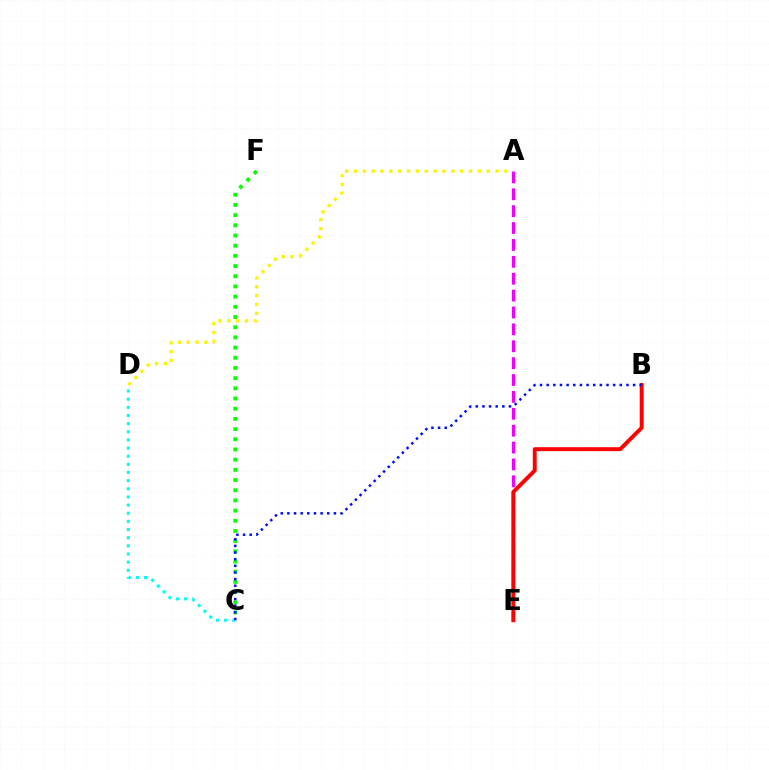{('C', 'F'): [{'color': '#08ff00', 'line_style': 'dotted', 'thickness': 2.77}], ('A', 'E'): [{'color': '#ee00ff', 'line_style': 'dashed', 'thickness': 2.29}], ('C', 'D'): [{'color': '#00fff6', 'line_style': 'dotted', 'thickness': 2.21}], ('B', 'E'): [{'color': '#ff0000', 'line_style': 'solid', 'thickness': 2.82}], ('B', 'C'): [{'color': '#0010ff', 'line_style': 'dotted', 'thickness': 1.81}], ('A', 'D'): [{'color': '#fcf500', 'line_style': 'dotted', 'thickness': 2.4}]}